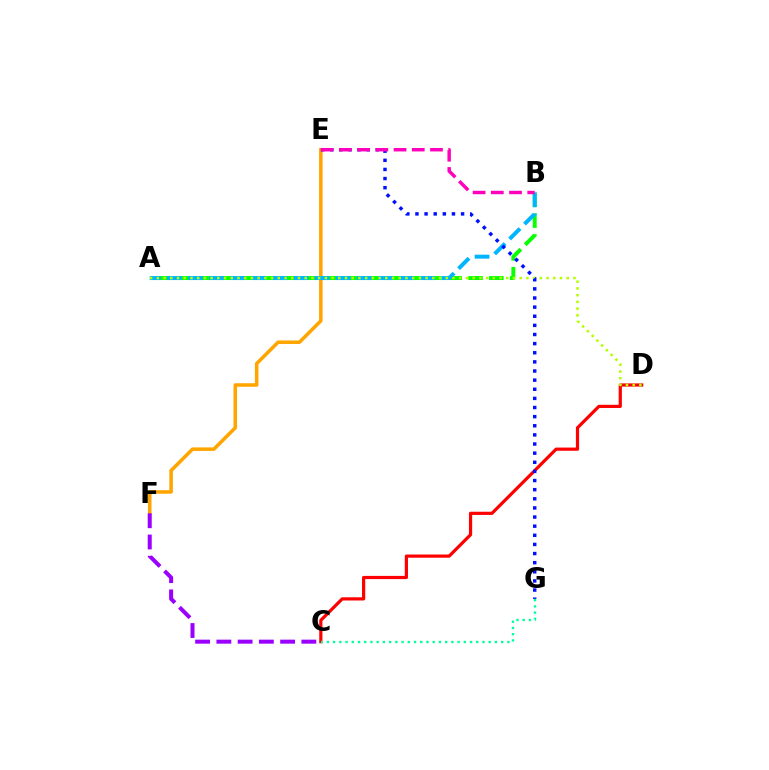{('A', 'B'): [{'color': '#08ff00', 'line_style': 'dashed', 'thickness': 2.83}, {'color': '#00b5ff', 'line_style': 'dashed', 'thickness': 2.87}], ('C', 'D'): [{'color': '#ff0000', 'line_style': 'solid', 'thickness': 2.3}], ('E', 'F'): [{'color': '#ffa500', 'line_style': 'solid', 'thickness': 2.54}], ('C', 'F'): [{'color': '#9b00ff', 'line_style': 'dashed', 'thickness': 2.89}], ('A', 'D'): [{'color': '#b3ff00', 'line_style': 'dotted', 'thickness': 1.83}], ('E', 'G'): [{'color': '#0010ff', 'line_style': 'dotted', 'thickness': 2.48}], ('B', 'E'): [{'color': '#ff00bd', 'line_style': 'dashed', 'thickness': 2.47}], ('C', 'G'): [{'color': '#00ff9d', 'line_style': 'dotted', 'thickness': 1.69}]}